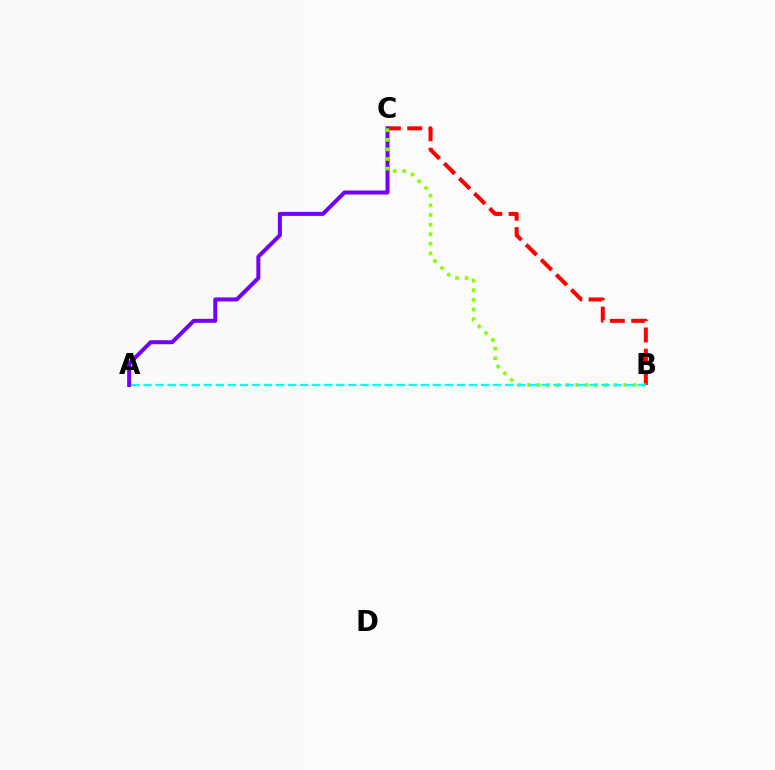{('B', 'C'): [{'color': '#ff0000', 'line_style': 'dashed', 'thickness': 2.9}, {'color': '#84ff00', 'line_style': 'dotted', 'thickness': 2.61}], ('A', 'C'): [{'color': '#7200ff', 'line_style': 'solid', 'thickness': 2.88}], ('A', 'B'): [{'color': '#00fff6', 'line_style': 'dashed', 'thickness': 1.64}]}